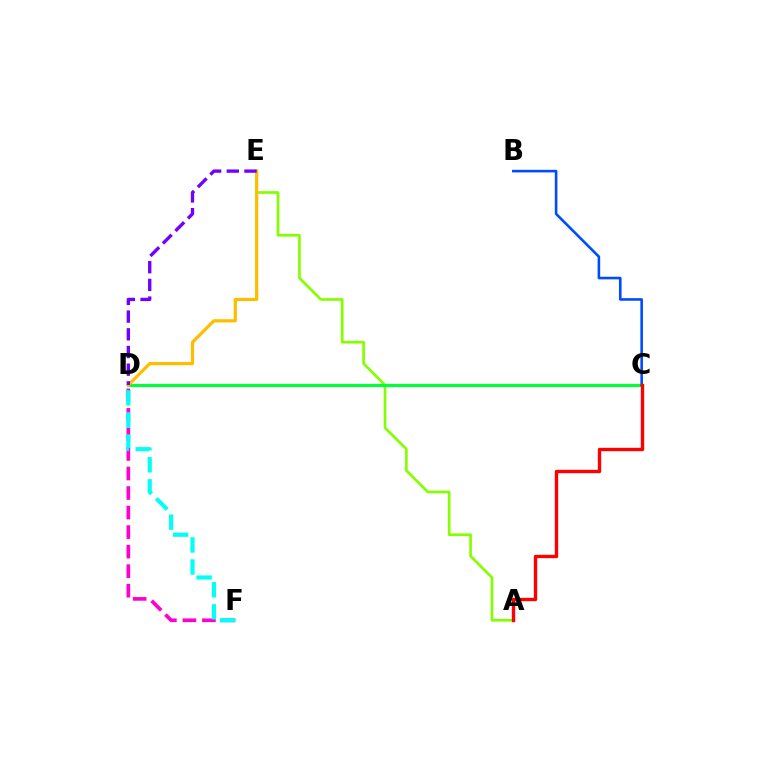{('A', 'E'): [{'color': '#84ff00', 'line_style': 'solid', 'thickness': 1.93}], ('C', 'D'): [{'color': '#00ff39', 'line_style': 'solid', 'thickness': 2.29}], ('B', 'C'): [{'color': '#004bff', 'line_style': 'solid', 'thickness': 1.87}], ('D', 'F'): [{'color': '#ff00cf', 'line_style': 'dashed', 'thickness': 2.65}, {'color': '#00fff6', 'line_style': 'dashed', 'thickness': 3.0}], ('D', 'E'): [{'color': '#ffbd00', 'line_style': 'solid', 'thickness': 2.32}, {'color': '#7200ff', 'line_style': 'dashed', 'thickness': 2.4}], ('A', 'C'): [{'color': '#ff0000', 'line_style': 'solid', 'thickness': 2.42}]}